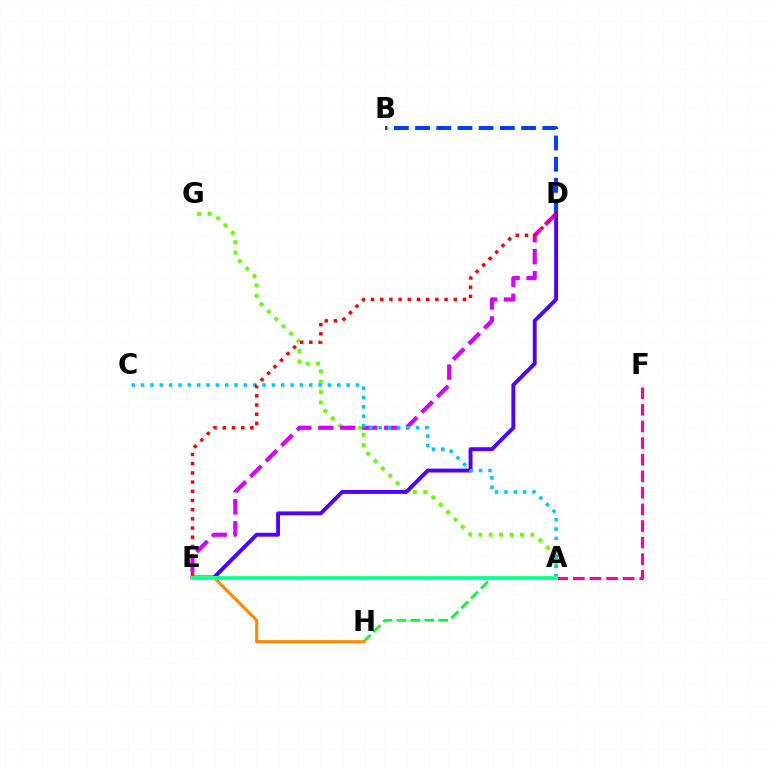{('B', 'D'): [{'color': '#003fff', 'line_style': 'dashed', 'thickness': 2.88}], ('A', 'G'): [{'color': '#66ff00', 'line_style': 'dotted', 'thickness': 2.83}], ('D', 'E'): [{'color': '#d600ff', 'line_style': 'dashed', 'thickness': 2.99}, {'color': '#4f00ff', 'line_style': 'solid', 'thickness': 2.81}, {'color': '#ff0000', 'line_style': 'dotted', 'thickness': 2.5}], ('A', 'H'): [{'color': '#00ff27', 'line_style': 'dashed', 'thickness': 1.89}], ('E', 'H'): [{'color': '#ff8800', 'line_style': 'solid', 'thickness': 2.2}], ('A', 'F'): [{'color': '#ff00a0', 'line_style': 'dashed', 'thickness': 2.25}], ('A', 'C'): [{'color': '#00c7ff', 'line_style': 'dotted', 'thickness': 2.54}], ('A', 'E'): [{'color': '#eeff00', 'line_style': 'solid', 'thickness': 2.82}, {'color': '#00ffaf', 'line_style': 'solid', 'thickness': 2.58}]}